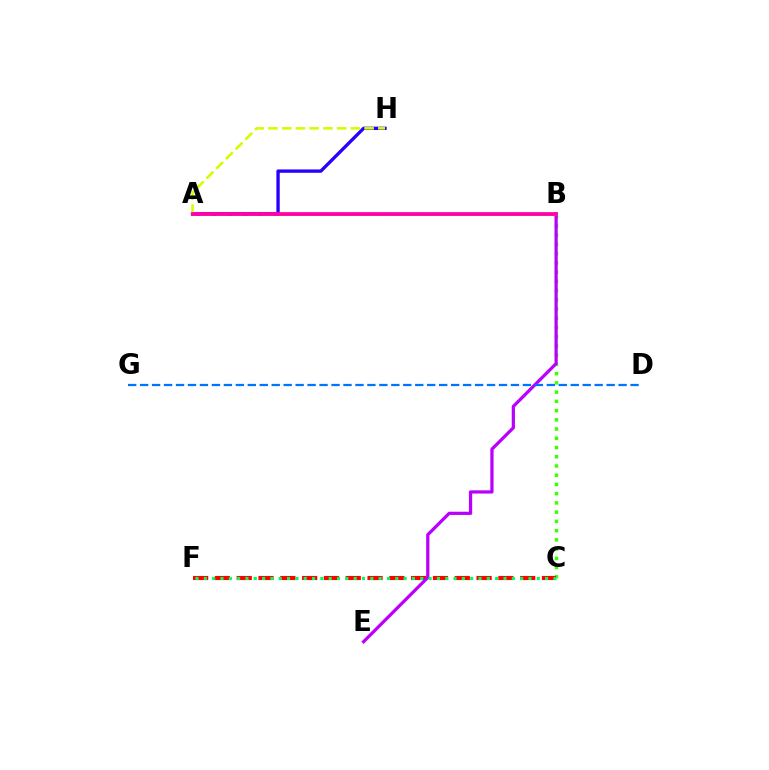{('B', 'C'): [{'color': '#3dff00', 'line_style': 'dotted', 'thickness': 2.51}], ('C', 'F'): [{'color': '#ff0000', 'line_style': 'dashed', 'thickness': 2.96}, {'color': '#00ff5c', 'line_style': 'dotted', 'thickness': 2.26}], ('B', 'E'): [{'color': '#b900ff', 'line_style': 'solid', 'thickness': 2.33}], ('A', 'B'): [{'color': '#00fff6', 'line_style': 'solid', 'thickness': 1.84}, {'color': '#ff9400', 'line_style': 'dashed', 'thickness': 2.13}, {'color': '#ff00ac', 'line_style': 'solid', 'thickness': 2.68}], ('A', 'H'): [{'color': '#2500ff', 'line_style': 'solid', 'thickness': 2.4}, {'color': '#d1ff00', 'line_style': 'dashed', 'thickness': 1.87}], ('D', 'G'): [{'color': '#0074ff', 'line_style': 'dashed', 'thickness': 1.62}]}